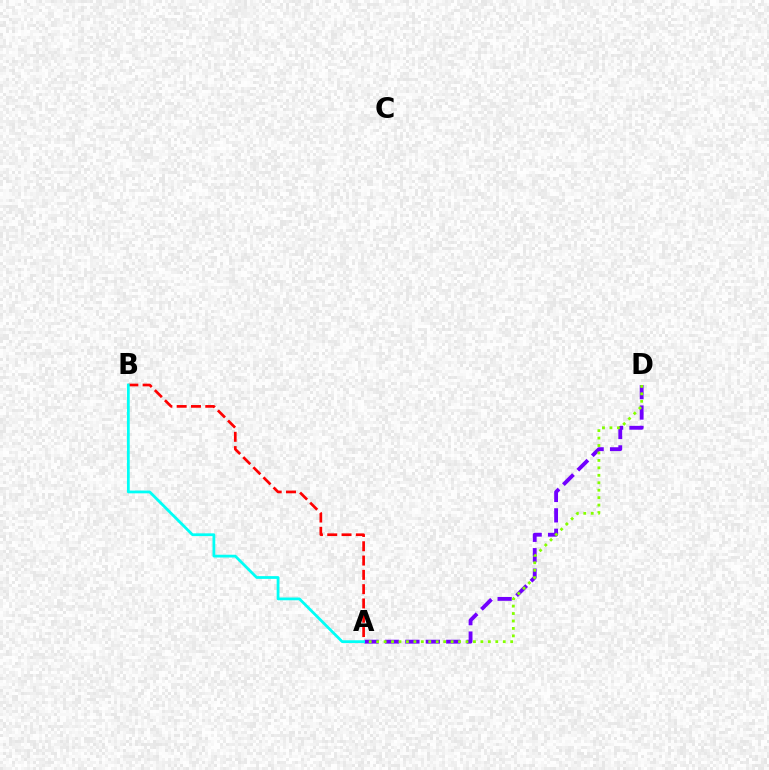{('A', 'D'): [{'color': '#7200ff', 'line_style': 'dashed', 'thickness': 2.77}, {'color': '#84ff00', 'line_style': 'dotted', 'thickness': 2.02}], ('A', 'B'): [{'color': '#ff0000', 'line_style': 'dashed', 'thickness': 1.94}, {'color': '#00fff6', 'line_style': 'solid', 'thickness': 1.99}]}